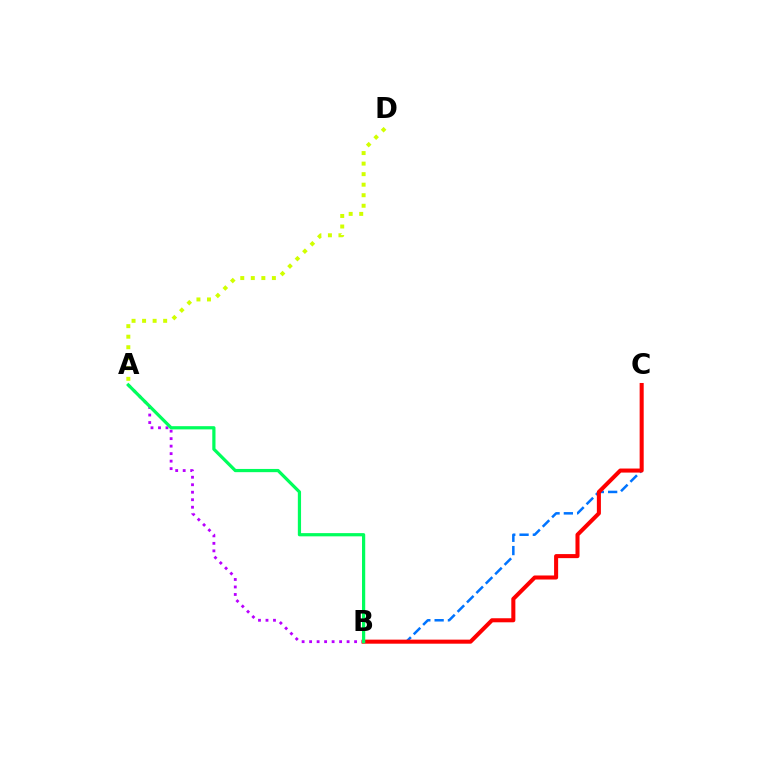{('A', 'B'): [{'color': '#b900ff', 'line_style': 'dotted', 'thickness': 2.04}, {'color': '#00ff5c', 'line_style': 'solid', 'thickness': 2.32}], ('A', 'D'): [{'color': '#d1ff00', 'line_style': 'dotted', 'thickness': 2.86}], ('B', 'C'): [{'color': '#0074ff', 'line_style': 'dashed', 'thickness': 1.81}, {'color': '#ff0000', 'line_style': 'solid', 'thickness': 2.92}]}